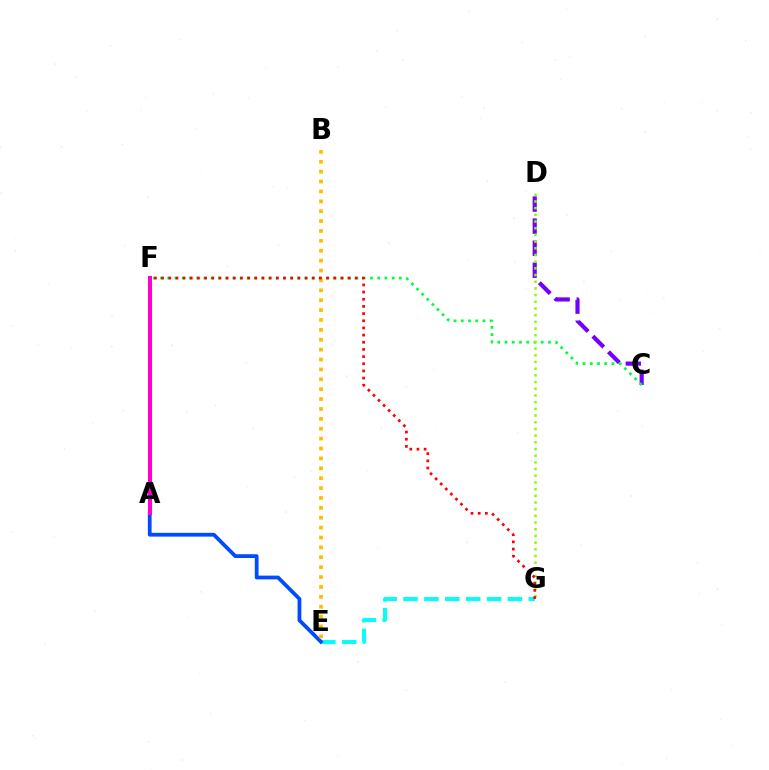{('C', 'D'): [{'color': '#7200ff', 'line_style': 'dashed', 'thickness': 3.0}], ('C', 'F'): [{'color': '#00ff39', 'line_style': 'dotted', 'thickness': 1.97}], ('E', 'G'): [{'color': '#00fff6', 'line_style': 'dashed', 'thickness': 2.84}], ('A', 'E'): [{'color': '#004bff', 'line_style': 'solid', 'thickness': 2.72}], ('A', 'F'): [{'color': '#ff00cf', 'line_style': 'solid', 'thickness': 2.91}], ('D', 'G'): [{'color': '#84ff00', 'line_style': 'dotted', 'thickness': 1.82}], ('B', 'E'): [{'color': '#ffbd00', 'line_style': 'dotted', 'thickness': 2.69}], ('F', 'G'): [{'color': '#ff0000', 'line_style': 'dotted', 'thickness': 1.95}]}